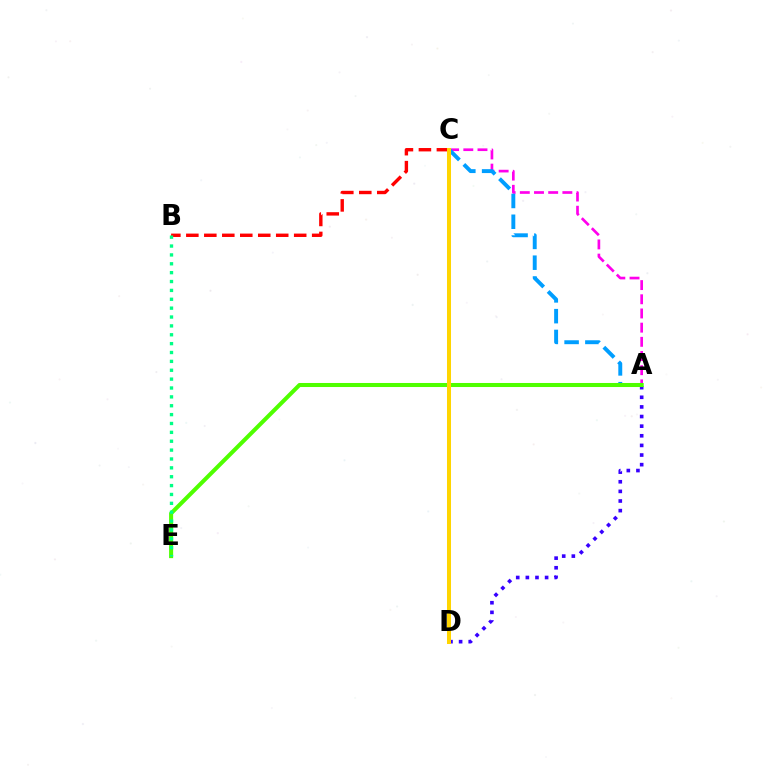{('A', 'C'): [{'color': '#ff00ed', 'line_style': 'dashed', 'thickness': 1.93}, {'color': '#009eff', 'line_style': 'dashed', 'thickness': 2.82}], ('A', 'D'): [{'color': '#3700ff', 'line_style': 'dotted', 'thickness': 2.61}], ('B', 'C'): [{'color': '#ff0000', 'line_style': 'dashed', 'thickness': 2.44}], ('A', 'E'): [{'color': '#4fff00', 'line_style': 'solid', 'thickness': 2.91}], ('C', 'D'): [{'color': '#ffd500', 'line_style': 'solid', 'thickness': 2.89}], ('B', 'E'): [{'color': '#00ff86', 'line_style': 'dotted', 'thickness': 2.41}]}